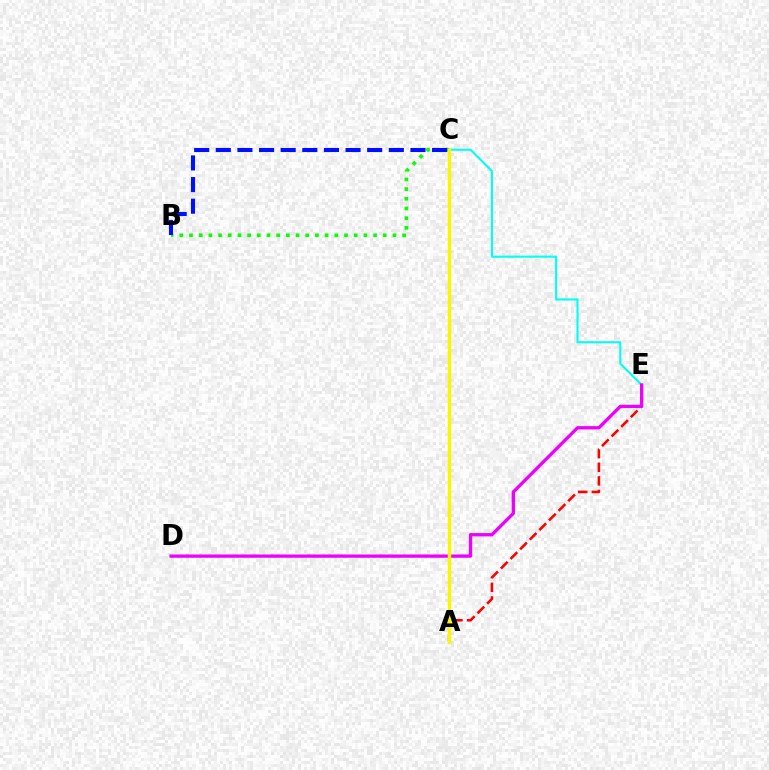{('C', 'E'): [{'color': '#00fff6', 'line_style': 'solid', 'thickness': 1.5}], ('B', 'C'): [{'color': '#08ff00', 'line_style': 'dotted', 'thickness': 2.63}, {'color': '#0010ff', 'line_style': 'dashed', 'thickness': 2.94}], ('A', 'E'): [{'color': '#ff0000', 'line_style': 'dashed', 'thickness': 1.85}], ('D', 'E'): [{'color': '#ee00ff', 'line_style': 'solid', 'thickness': 2.38}], ('A', 'C'): [{'color': '#fcf500', 'line_style': 'solid', 'thickness': 2.47}]}